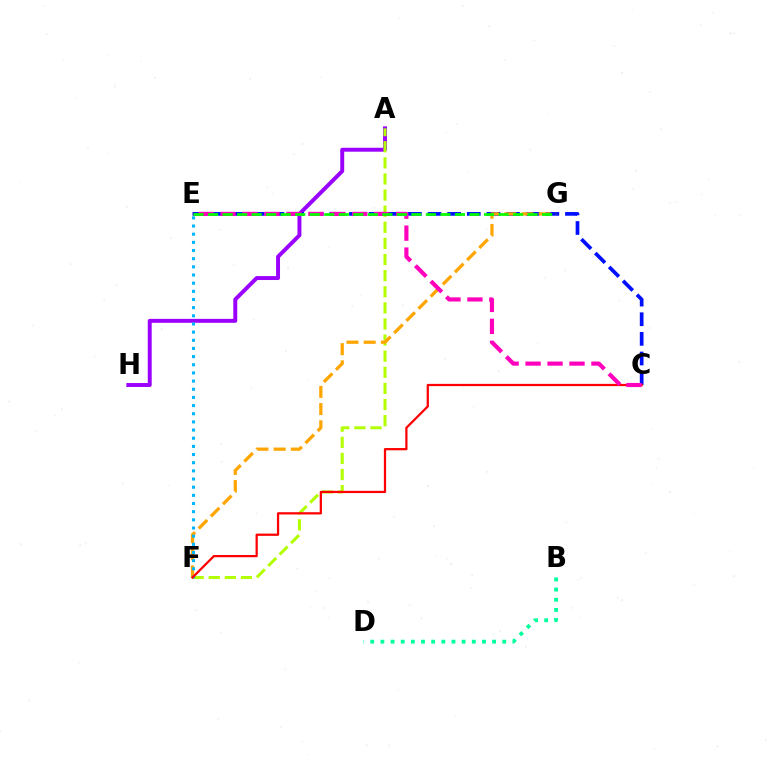{('A', 'H'): [{'color': '#9b00ff', 'line_style': 'solid', 'thickness': 2.84}], ('C', 'E'): [{'color': '#0010ff', 'line_style': 'dashed', 'thickness': 2.67}, {'color': '#ff00bd', 'line_style': 'dashed', 'thickness': 2.98}], ('A', 'F'): [{'color': '#b3ff00', 'line_style': 'dashed', 'thickness': 2.19}], ('F', 'G'): [{'color': '#ffa500', 'line_style': 'dashed', 'thickness': 2.34}], ('E', 'F'): [{'color': '#00b5ff', 'line_style': 'dotted', 'thickness': 2.22}], ('C', 'F'): [{'color': '#ff0000', 'line_style': 'solid', 'thickness': 1.62}], ('E', 'G'): [{'color': '#08ff00', 'line_style': 'dashed', 'thickness': 1.97}], ('B', 'D'): [{'color': '#00ff9d', 'line_style': 'dotted', 'thickness': 2.76}]}